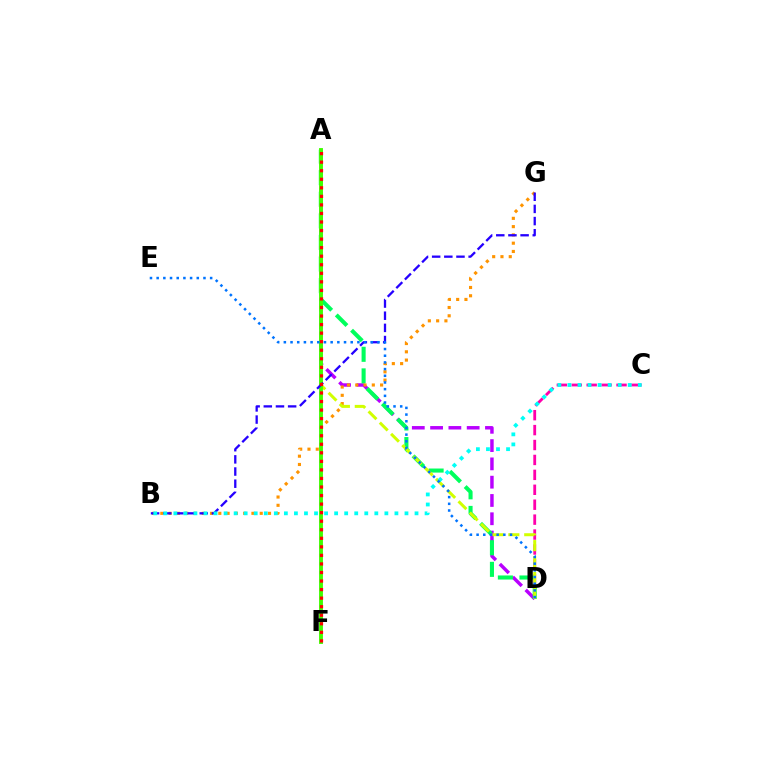{('A', 'D'): [{'color': '#b900ff', 'line_style': 'dashed', 'thickness': 2.49}, {'color': '#00ff5c', 'line_style': 'dashed', 'thickness': 2.93}, {'color': '#d1ff00', 'line_style': 'dashed', 'thickness': 2.16}], ('C', 'D'): [{'color': '#ff00ac', 'line_style': 'dashed', 'thickness': 2.03}], ('B', 'G'): [{'color': '#ff9400', 'line_style': 'dotted', 'thickness': 2.25}, {'color': '#2500ff', 'line_style': 'dashed', 'thickness': 1.65}], ('A', 'F'): [{'color': '#3dff00', 'line_style': 'solid', 'thickness': 2.79}, {'color': '#ff0000', 'line_style': 'dotted', 'thickness': 2.32}], ('B', 'C'): [{'color': '#00fff6', 'line_style': 'dotted', 'thickness': 2.73}], ('D', 'E'): [{'color': '#0074ff', 'line_style': 'dotted', 'thickness': 1.82}]}